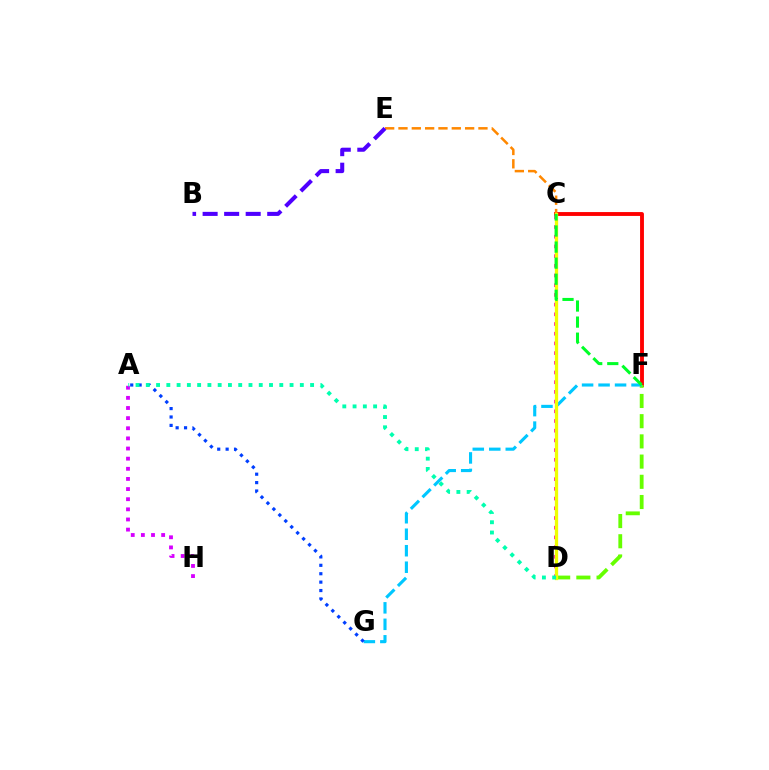{('C', 'F'): [{'color': '#ff0000', 'line_style': 'solid', 'thickness': 2.79}, {'color': '#00ff27', 'line_style': 'dashed', 'thickness': 2.18}], ('D', 'F'): [{'color': '#66ff00', 'line_style': 'dashed', 'thickness': 2.75}], ('F', 'G'): [{'color': '#00c7ff', 'line_style': 'dashed', 'thickness': 2.24}], ('C', 'D'): [{'color': '#ff00a0', 'line_style': 'dotted', 'thickness': 2.64}, {'color': '#eeff00', 'line_style': 'solid', 'thickness': 2.37}], ('C', 'E'): [{'color': '#ff8800', 'line_style': 'dashed', 'thickness': 1.81}], ('A', 'H'): [{'color': '#d600ff', 'line_style': 'dotted', 'thickness': 2.75}], ('B', 'E'): [{'color': '#4f00ff', 'line_style': 'dashed', 'thickness': 2.93}], ('A', 'G'): [{'color': '#003fff', 'line_style': 'dotted', 'thickness': 2.28}], ('A', 'D'): [{'color': '#00ffaf', 'line_style': 'dotted', 'thickness': 2.79}]}